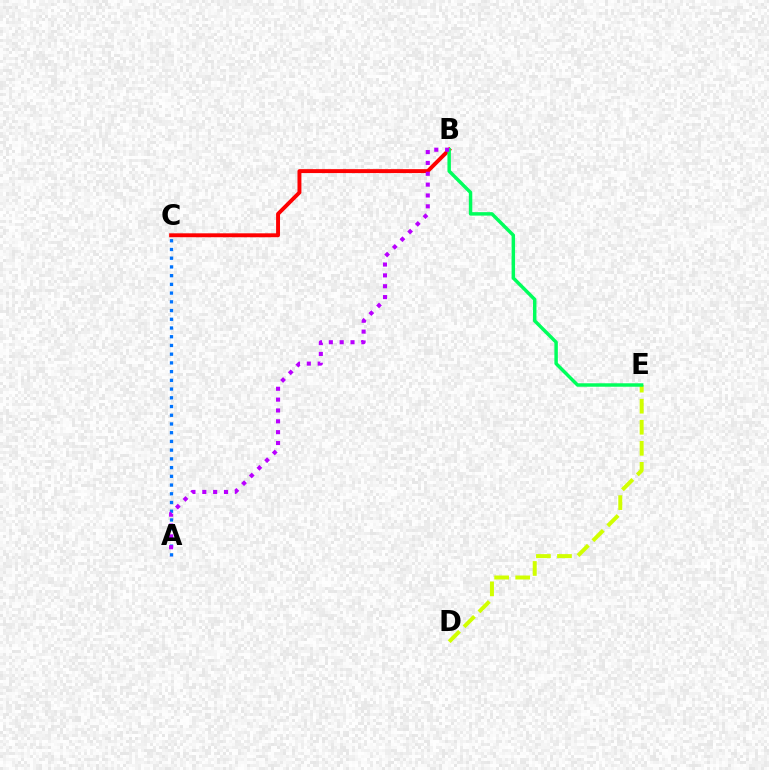{('D', 'E'): [{'color': '#d1ff00', 'line_style': 'dashed', 'thickness': 2.86}], ('B', 'C'): [{'color': '#ff0000', 'line_style': 'solid', 'thickness': 2.82}], ('B', 'E'): [{'color': '#00ff5c', 'line_style': 'solid', 'thickness': 2.49}], ('A', 'C'): [{'color': '#0074ff', 'line_style': 'dotted', 'thickness': 2.37}], ('A', 'B'): [{'color': '#b900ff', 'line_style': 'dotted', 'thickness': 2.95}]}